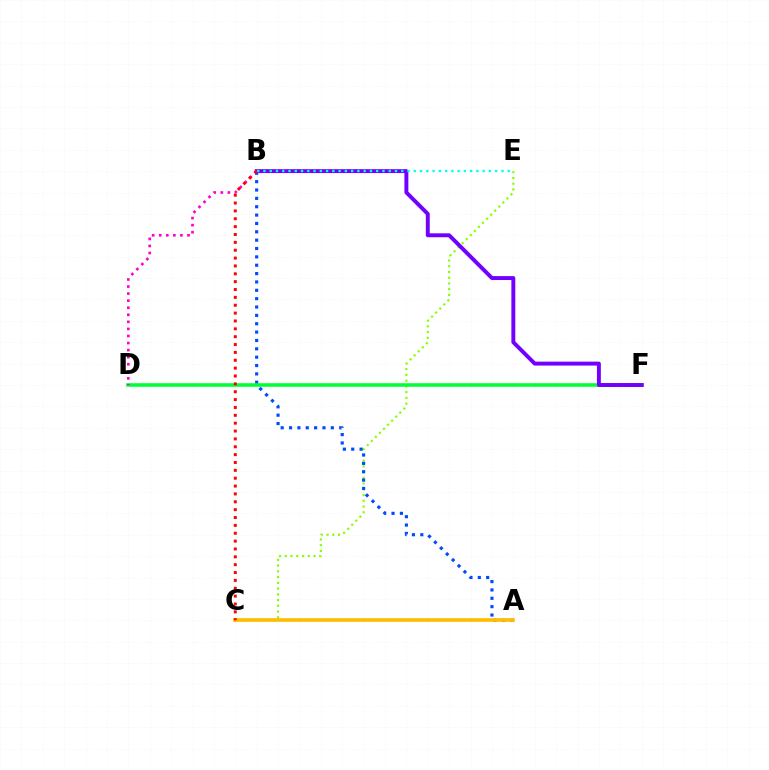{('C', 'E'): [{'color': '#84ff00', 'line_style': 'dotted', 'thickness': 1.56}], ('A', 'B'): [{'color': '#004bff', 'line_style': 'dotted', 'thickness': 2.27}], ('D', 'F'): [{'color': '#00ff39', 'line_style': 'solid', 'thickness': 2.57}], ('A', 'C'): [{'color': '#ffbd00', 'line_style': 'solid', 'thickness': 2.65}], ('B', 'F'): [{'color': '#7200ff', 'line_style': 'solid', 'thickness': 2.83}], ('B', 'E'): [{'color': '#00fff6', 'line_style': 'dotted', 'thickness': 1.7}], ('B', 'D'): [{'color': '#ff00cf', 'line_style': 'dotted', 'thickness': 1.92}], ('B', 'C'): [{'color': '#ff0000', 'line_style': 'dotted', 'thickness': 2.14}]}